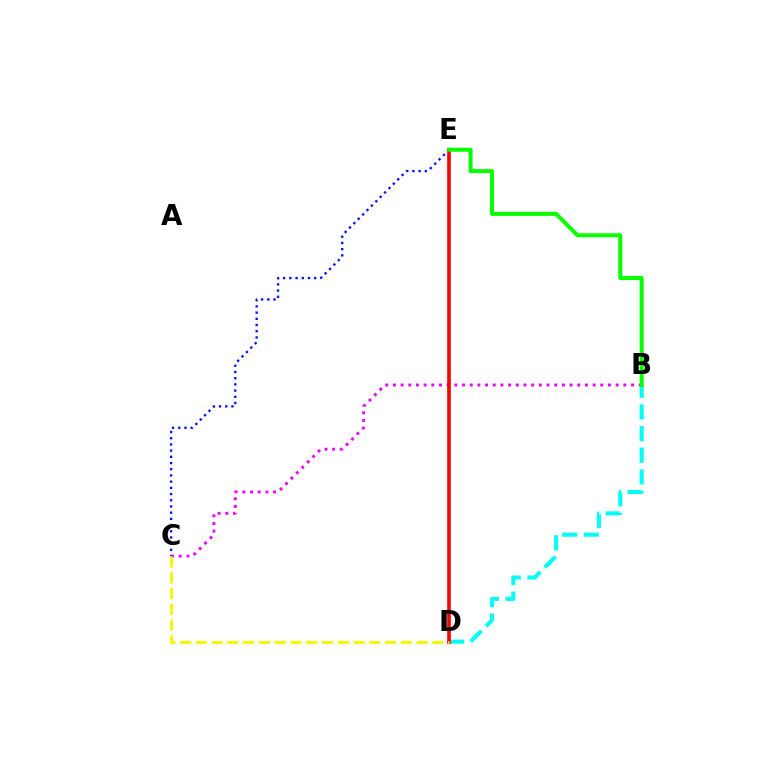{('C', 'E'): [{'color': '#0010ff', 'line_style': 'dotted', 'thickness': 1.69}], ('B', 'C'): [{'color': '#ee00ff', 'line_style': 'dotted', 'thickness': 2.09}], ('B', 'D'): [{'color': '#00fff6', 'line_style': 'dashed', 'thickness': 2.94}], ('D', 'E'): [{'color': '#ff0000', 'line_style': 'solid', 'thickness': 2.63}], ('C', 'D'): [{'color': '#fcf500', 'line_style': 'dashed', 'thickness': 2.14}], ('B', 'E'): [{'color': '#08ff00', 'line_style': 'solid', 'thickness': 2.89}]}